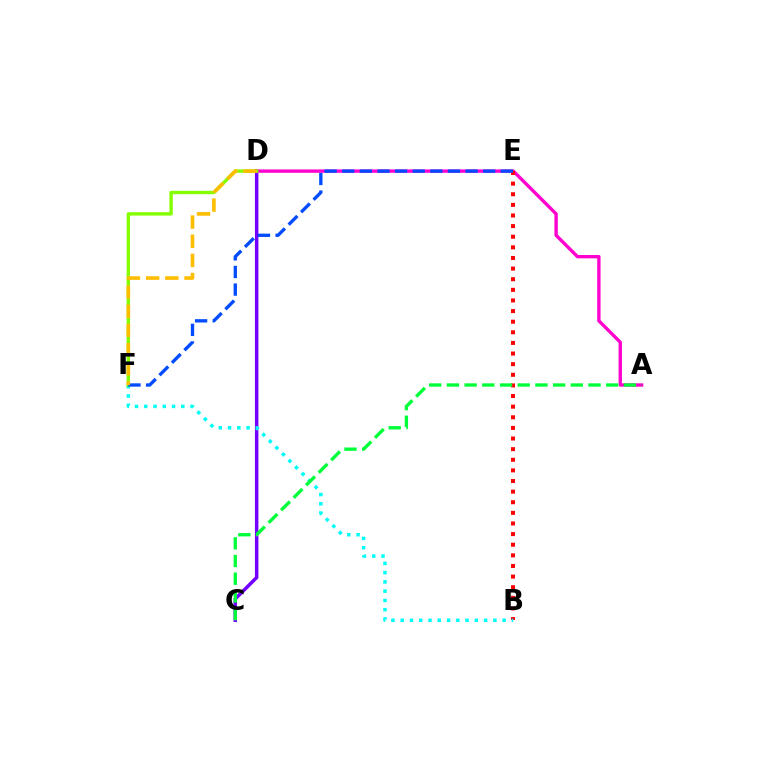{('C', 'D'): [{'color': '#7200ff', 'line_style': 'solid', 'thickness': 2.51}], ('A', 'D'): [{'color': '#ff00cf', 'line_style': 'solid', 'thickness': 2.41}], ('B', 'E'): [{'color': '#ff0000', 'line_style': 'dotted', 'thickness': 2.89}], ('B', 'F'): [{'color': '#00fff6', 'line_style': 'dotted', 'thickness': 2.52}], ('D', 'F'): [{'color': '#84ff00', 'line_style': 'solid', 'thickness': 2.43}, {'color': '#ffbd00', 'line_style': 'dashed', 'thickness': 2.6}], ('E', 'F'): [{'color': '#004bff', 'line_style': 'dashed', 'thickness': 2.39}], ('A', 'C'): [{'color': '#00ff39', 'line_style': 'dashed', 'thickness': 2.4}]}